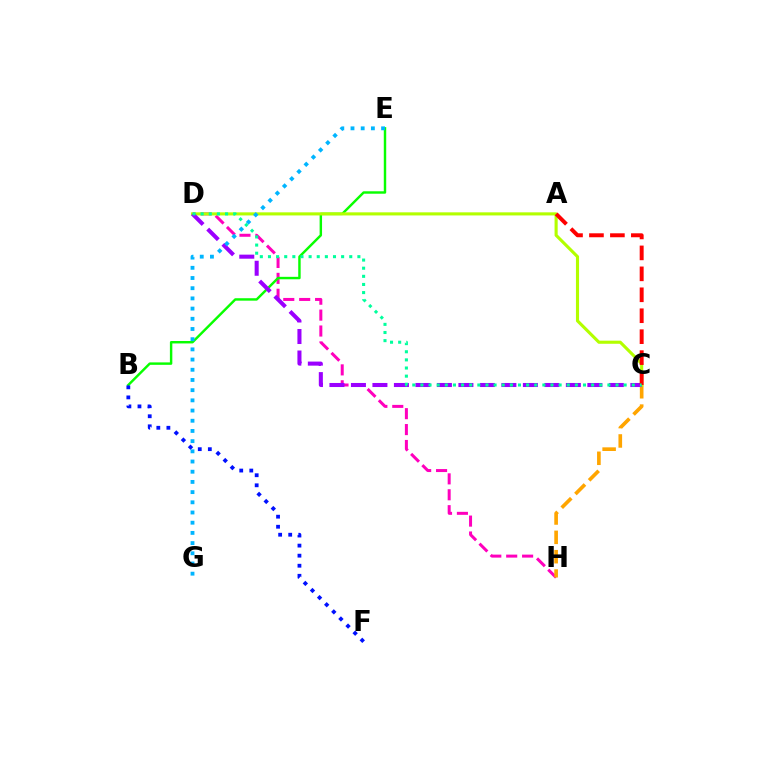{('D', 'H'): [{'color': '#ff00bd', 'line_style': 'dashed', 'thickness': 2.16}], ('C', 'H'): [{'color': '#ffa500', 'line_style': 'dashed', 'thickness': 2.63}], ('B', 'E'): [{'color': '#08ff00', 'line_style': 'solid', 'thickness': 1.75}], ('B', 'F'): [{'color': '#0010ff', 'line_style': 'dotted', 'thickness': 2.73}], ('C', 'D'): [{'color': '#b3ff00', 'line_style': 'solid', 'thickness': 2.24}, {'color': '#9b00ff', 'line_style': 'dashed', 'thickness': 2.92}, {'color': '#00ff9d', 'line_style': 'dotted', 'thickness': 2.21}], ('A', 'C'): [{'color': '#ff0000', 'line_style': 'dashed', 'thickness': 2.85}], ('E', 'G'): [{'color': '#00b5ff', 'line_style': 'dotted', 'thickness': 2.77}]}